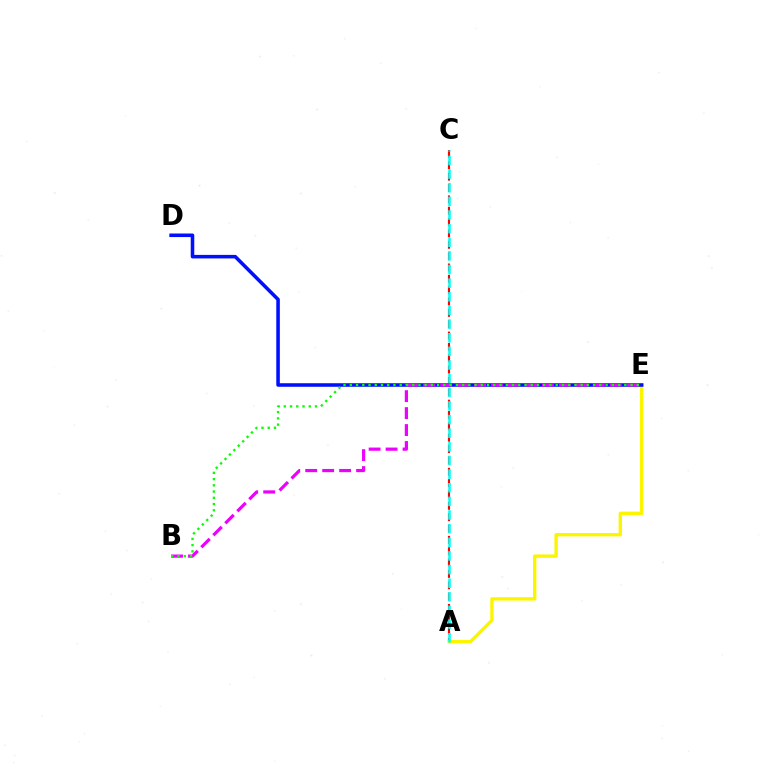{('A', 'C'): [{'color': '#ff0000', 'line_style': 'dashed', 'thickness': 1.54}, {'color': '#00fff6', 'line_style': 'dashed', 'thickness': 1.85}], ('A', 'E'): [{'color': '#fcf500', 'line_style': 'solid', 'thickness': 2.41}], ('D', 'E'): [{'color': '#0010ff', 'line_style': 'solid', 'thickness': 2.56}], ('B', 'E'): [{'color': '#ee00ff', 'line_style': 'dashed', 'thickness': 2.3}, {'color': '#08ff00', 'line_style': 'dotted', 'thickness': 1.7}]}